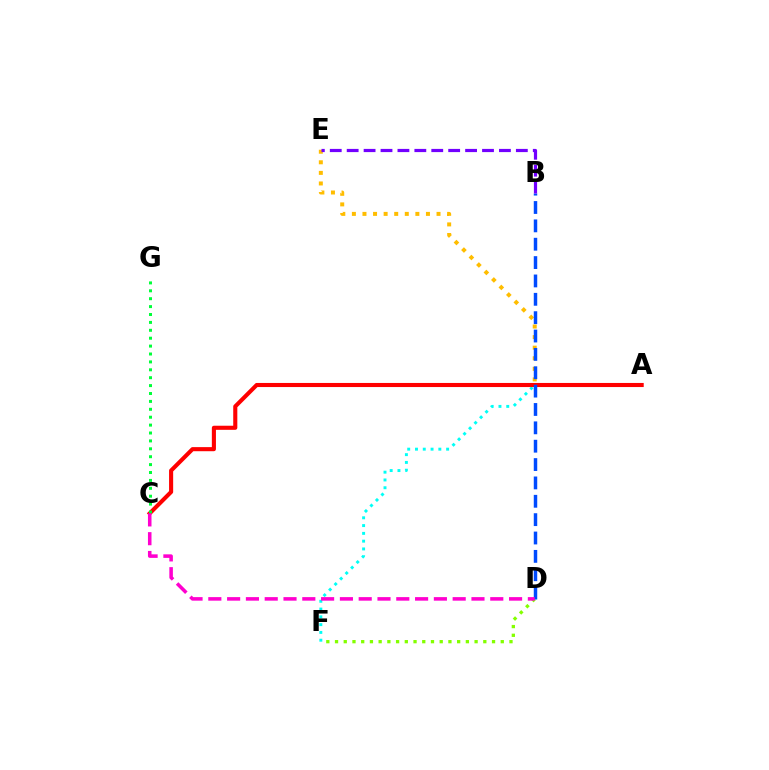{('A', 'E'): [{'color': '#ffbd00', 'line_style': 'dotted', 'thickness': 2.87}], ('A', 'F'): [{'color': '#00fff6', 'line_style': 'dotted', 'thickness': 2.11}], ('A', 'C'): [{'color': '#ff0000', 'line_style': 'solid', 'thickness': 2.95}], ('C', 'G'): [{'color': '#00ff39', 'line_style': 'dotted', 'thickness': 2.15}], ('D', 'F'): [{'color': '#84ff00', 'line_style': 'dotted', 'thickness': 2.37}], ('B', 'D'): [{'color': '#004bff', 'line_style': 'dashed', 'thickness': 2.49}], ('B', 'E'): [{'color': '#7200ff', 'line_style': 'dashed', 'thickness': 2.3}], ('C', 'D'): [{'color': '#ff00cf', 'line_style': 'dashed', 'thickness': 2.55}]}